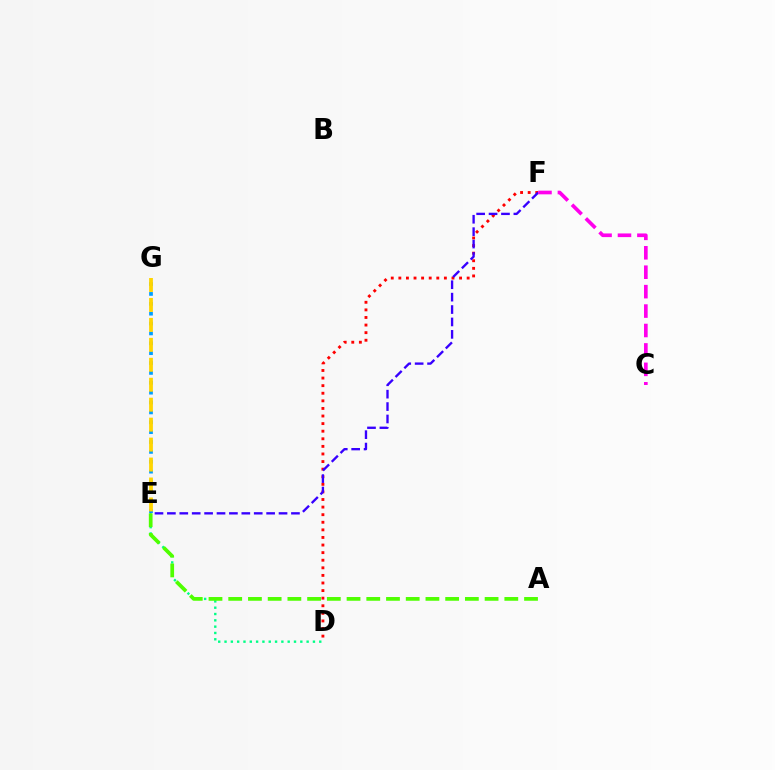{('E', 'G'): [{'color': '#009eff', 'line_style': 'dotted', 'thickness': 2.68}, {'color': '#ffd500', 'line_style': 'dashed', 'thickness': 2.71}], ('D', 'F'): [{'color': '#ff0000', 'line_style': 'dotted', 'thickness': 2.06}], ('D', 'E'): [{'color': '#00ff86', 'line_style': 'dotted', 'thickness': 1.72}], ('E', 'F'): [{'color': '#3700ff', 'line_style': 'dashed', 'thickness': 1.69}], ('A', 'E'): [{'color': '#4fff00', 'line_style': 'dashed', 'thickness': 2.68}], ('C', 'F'): [{'color': '#ff00ed', 'line_style': 'dashed', 'thickness': 2.64}]}